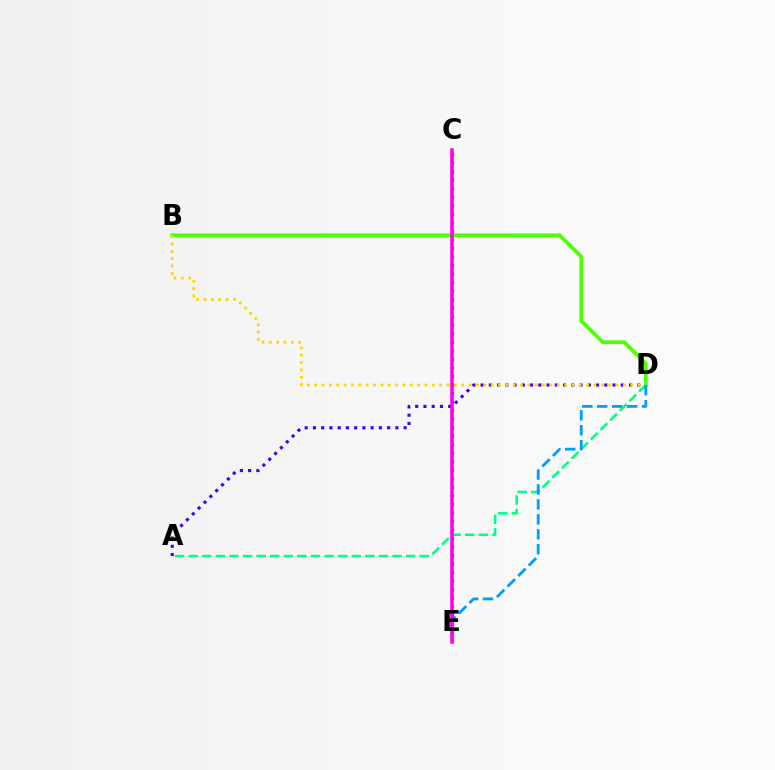{('A', 'D'): [{'color': '#3700ff', 'line_style': 'dotted', 'thickness': 2.24}, {'color': '#00ff86', 'line_style': 'dashed', 'thickness': 1.85}], ('B', 'D'): [{'color': '#4fff00', 'line_style': 'solid', 'thickness': 2.66}, {'color': '#ffd500', 'line_style': 'dotted', 'thickness': 2.0}], ('C', 'E'): [{'color': '#ff0000', 'line_style': 'dotted', 'thickness': 2.32}, {'color': '#ff00ed', 'line_style': 'solid', 'thickness': 2.52}], ('D', 'E'): [{'color': '#009eff', 'line_style': 'dashed', 'thickness': 2.03}]}